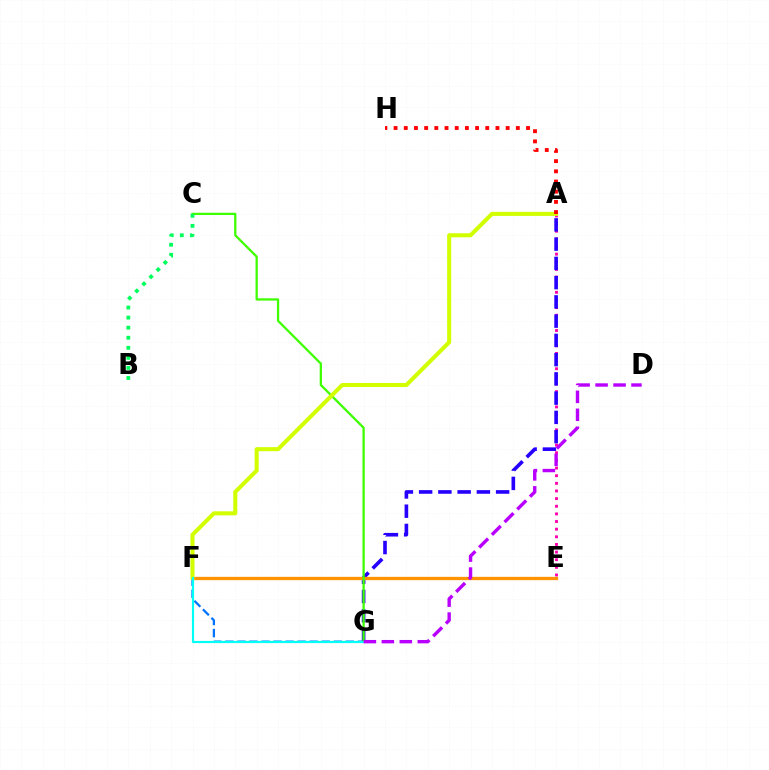{('A', 'E'): [{'color': '#ff00ac', 'line_style': 'dotted', 'thickness': 2.08}], ('A', 'G'): [{'color': '#2500ff', 'line_style': 'dashed', 'thickness': 2.62}], ('F', 'G'): [{'color': '#0074ff', 'line_style': 'dashed', 'thickness': 1.64}, {'color': '#00fff6', 'line_style': 'solid', 'thickness': 1.57}], ('E', 'F'): [{'color': '#ff9400', 'line_style': 'solid', 'thickness': 2.37}], ('C', 'G'): [{'color': '#3dff00', 'line_style': 'solid', 'thickness': 1.63}], ('B', 'C'): [{'color': '#00ff5c', 'line_style': 'dotted', 'thickness': 2.73}], ('A', 'F'): [{'color': '#d1ff00', 'line_style': 'solid', 'thickness': 2.92}], ('A', 'H'): [{'color': '#ff0000', 'line_style': 'dotted', 'thickness': 2.77}], ('D', 'G'): [{'color': '#b900ff', 'line_style': 'dashed', 'thickness': 2.44}]}